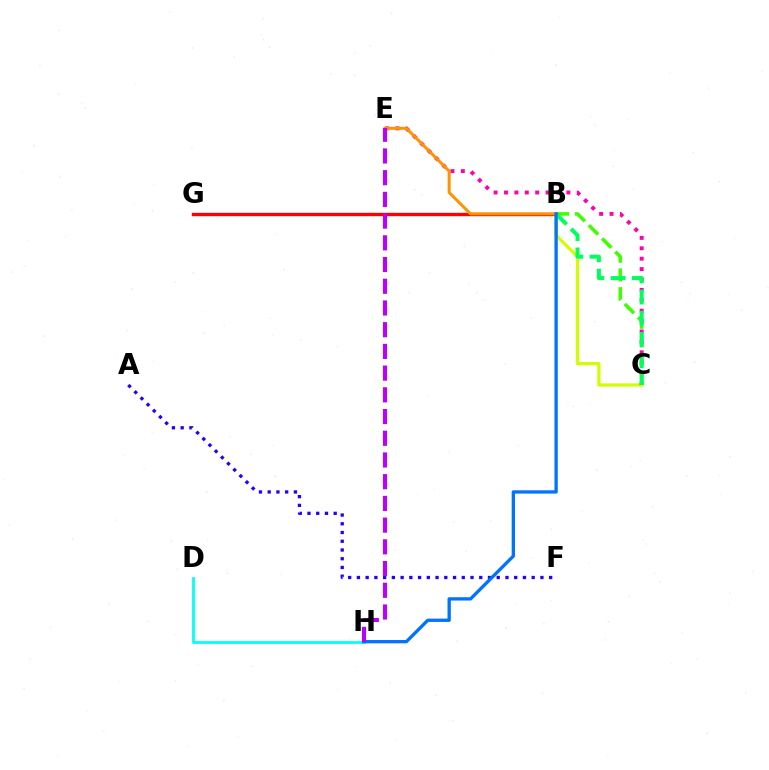{('B', 'C'): [{'color': '#d1ff00', 'line_style': 'solid', 'thickness': 2.32}, {'color': '#3dff00', 'line_style': 'dashed', 'thickness': 2.54}, {'color': '#00ff5c', 'line_style': 'dashed', 'thickness': 2.89}], ('C', 'E'): [{'color': '#ff00ac', 'line_style': 'dotted', 'thickness': 2.83}], ('B', 'G'): [{'color': '#ff0000', 'line_style': 'solid', 'thickness': 2.41}], ('A', 'F'): [{'color': '#2500ff', 'line_style': 'dotted', 'thickness': 2.37}], ('D', 'H'): [{'color': '#00fff6', 'line_style': 'solid', 'thickness': 1.96}], ('B', 'E'): [{'color': '#ff9400', 'line_style': 'solid', 'thickness': 2.17}], ('B', 'H'): [{'color': '#0074ff', 'line_style': 'solid', 'thickness': 2.39}], ('E', 'H'): [{'color': '#b900ff', 'line_style': 'dashed', 'thickness': 2.95}]}